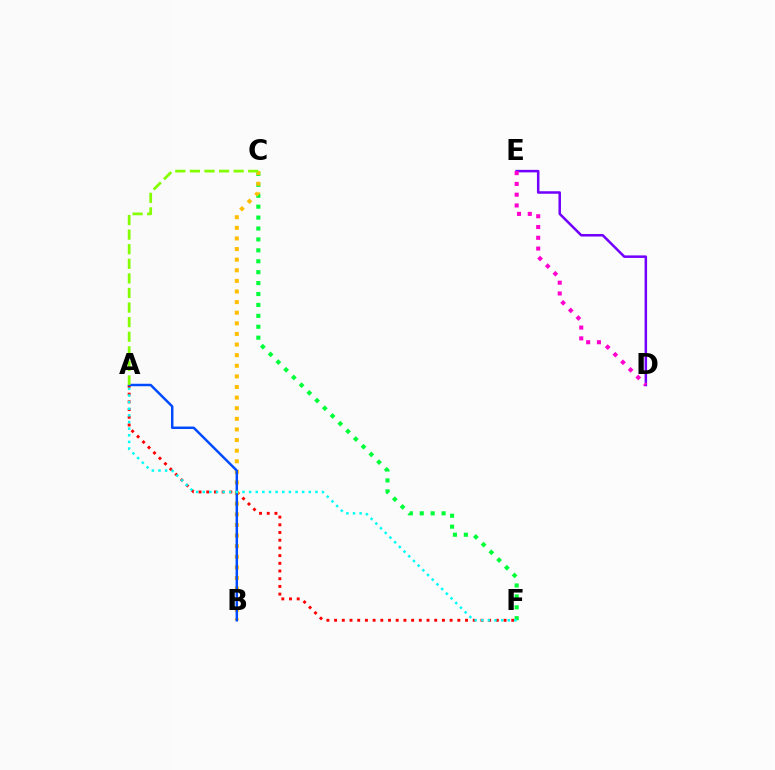{('D', 'E'): [{'color': '#7200ff', 'line_style': 'solid', 'thickness': 1.81}, {'color': '#ff00cf', 'line_style': 'dotted', 'thickness': 2.93}], ('A', 'F'): [{'color': '#ff0000', 'line_style': 'dotted', 'thickness': 2.09}, {'color': '#00fff6', 'line_style': 'dotted', 'thickness': 1.8}], ('C', 'F'): [{'color': '#00ff39', 'line_style': 'dotted', 'thickness': 2.97}], ('B', 'C'): [{'color': '#ffbd00', 'line_style': 'dotted', 'thickness': 2.88}], ('A', 'B'): [{'color': '#004bff', 'line_style': 'solid', 'thickness': 1.78}], ('A', 'C'): [{'color': '#84ff00', 'line_style': 'dashed', 'thickness': 1.98}]}